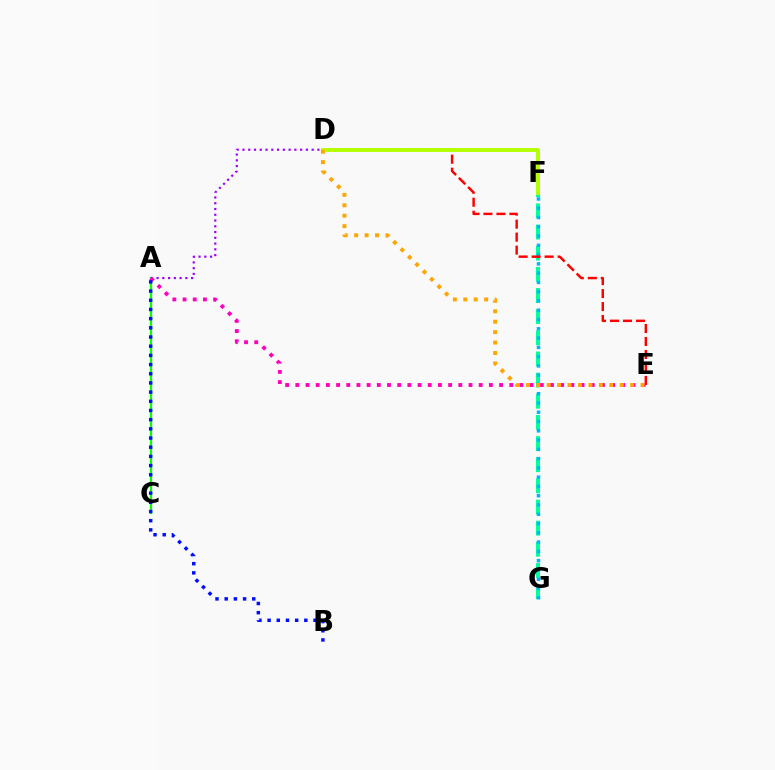{('A', 'C'): [{'color': '#08ff00', 'line_style': 'solid', 'thickness': 1.59}], ('F', 'G'): [{'color': '#00ff9d', 'line_style': 'dashed', 'thickness': 2.87}, {'color': '#00b5ff', 'line_style': 'dotted', 'thickness': 2.52}], ('D', 'E'): [{'color': '#ff0000', 'line_style': 'dashed', 'thickness': 1.77}, {'color': '#ffa500', 'line_style': 'dotted', 'thickness': 2.83}], ('A', 'D'): [{'color': '#9b00ff', 'line_style': 'dotted', 'thickness': 1.57}], ('A', 'E'): [{'color': '#ff00bd', 'line_style': 'dotted', 'thickness': 2.77}], ('D', 'F'): [{'color': '#b3ff00', 'line_style': 'solid', 'thickness': 2.8}], ('A', 'B'): [{'color': '#0010ff', 'line_style': 'dotted', 'thickness': 2.5}]}